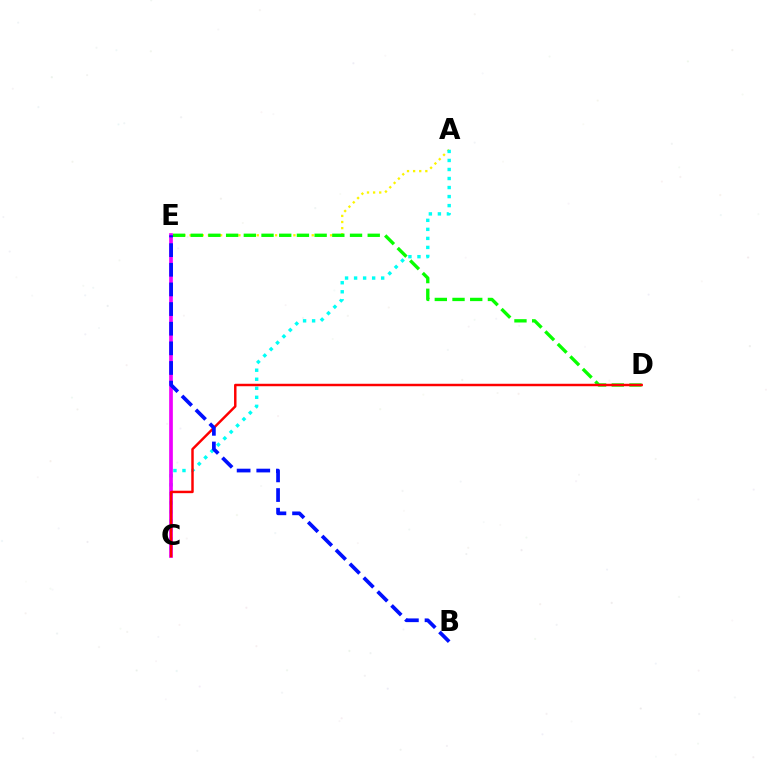{('A', 'E'): [{'color': '#fcf500', 'line_style': 'dotted', 'thickness': 1.66}], ('A', 'C'): [{'color': '#00fff6', 'line_style': 'dotted', 'thickness': 2.45}], ('D', 'E'): [{'color': '#08ff00', 'line_style': 'dashed', 'thickness': 2.4}], ('C', 'E'): [{'color': '#ee00ff', 'line_style': 'solid', 'thickness': 2.66}], ('C', 'D'): [{'color': '#ff0000', 'line_style': 'solid', 'thickness': 1.77}], ('B', 'E'): [{'color': '#0010ff', 'line_style': 'dashed', 'thickness': 2.67}]}